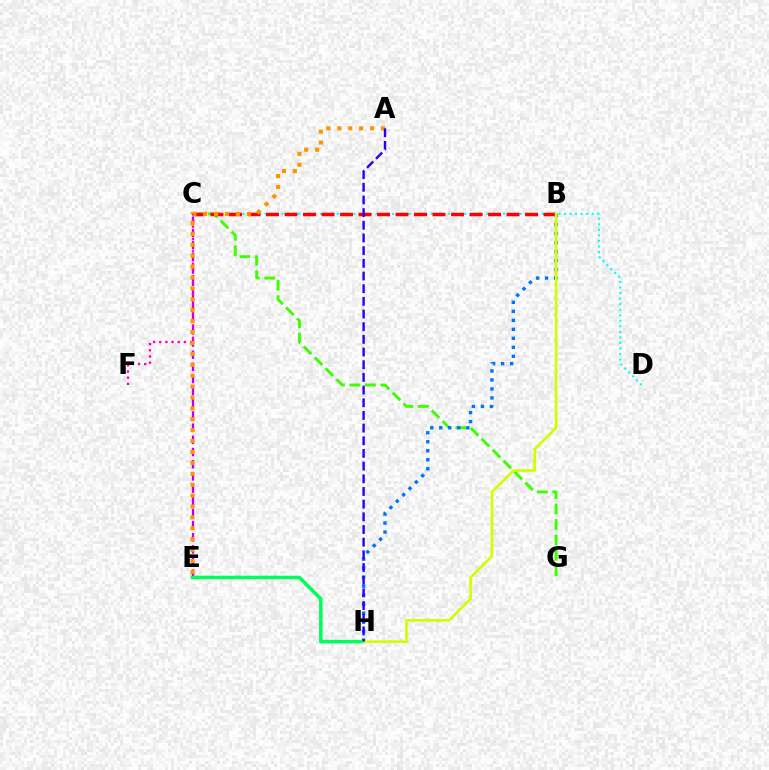{('C', 'E'): [{'color': '#b900ff', 'line_style': 'dashed', 'thickness': 1.65}], ('C', 'D'): [{'color': '#00fff6', 'line_style': 'dotted', 'thickness': 1.51}], ('C', 'G'): [{'color': '#3dff00', 'line_style': 'dashed', 'thickness': 2.1}], ('B', 'H'): [{'color': '#0074ff', 'line_style': 'dotted', 'thickness': 2.45}, {'color': '#d1ff00', 'line_style': 'solid', 'thickness': 1.92}], ('E', 'H'): [{'color': '#00ff5c', 'line_style': 'solid', 'thickness': 2.57}], ('B', 'C'): [{'color': '#ff0000', 'line_style': 'dashed', 'thickness': 2.51}], ('C', 'F'): [{'color': '#ff00ac', 'line_style': 'dotted', 'thickness': 1.68}], ('A', 'E'): [{'color': '#ff9400', 'line_style': 'dotted', 'thickness': 2.96}], ('A', 'H'): [{'color': '#2500ff', 'line_style': 'dashed', 'thickness': 1.72}]}